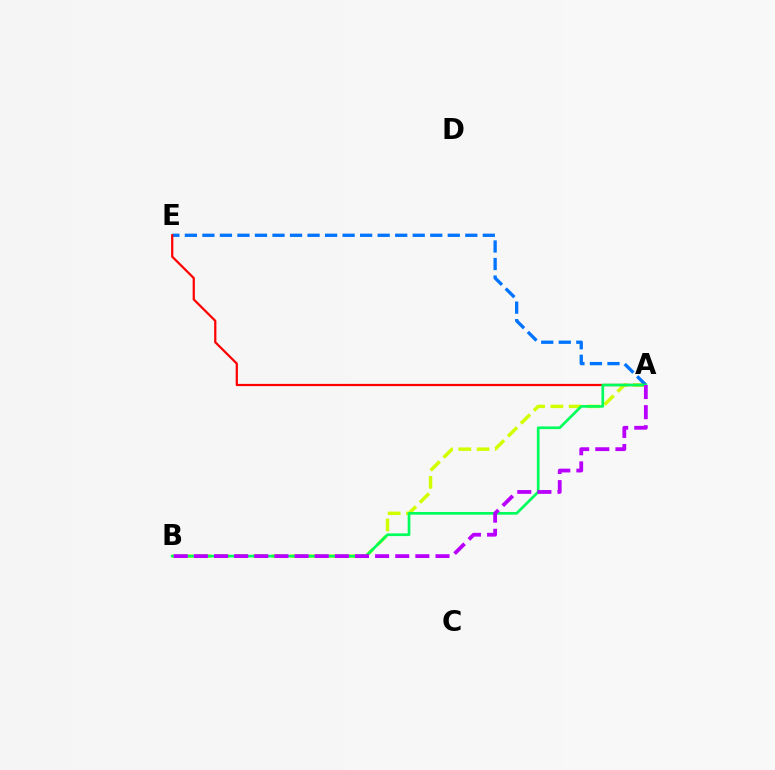{('A', 'B'): [{'color': '#d1ff00', 'line_style': 'dashed', 'thickness': 2.48}, {'color': '#00ff5c', 'line_style': 'solid', 'thickness': 1.94}, {'color': '#b900ff', 'line_style': 'dashed', 'thickness': 2.74}], ('A', 'E'): [{'color': '#0074ff', 'line_style': 'dashed', 'thickness': 2.38}, {'color': '#ff0000', 'line_style': 'solid', 'thickness': 1.6}]}